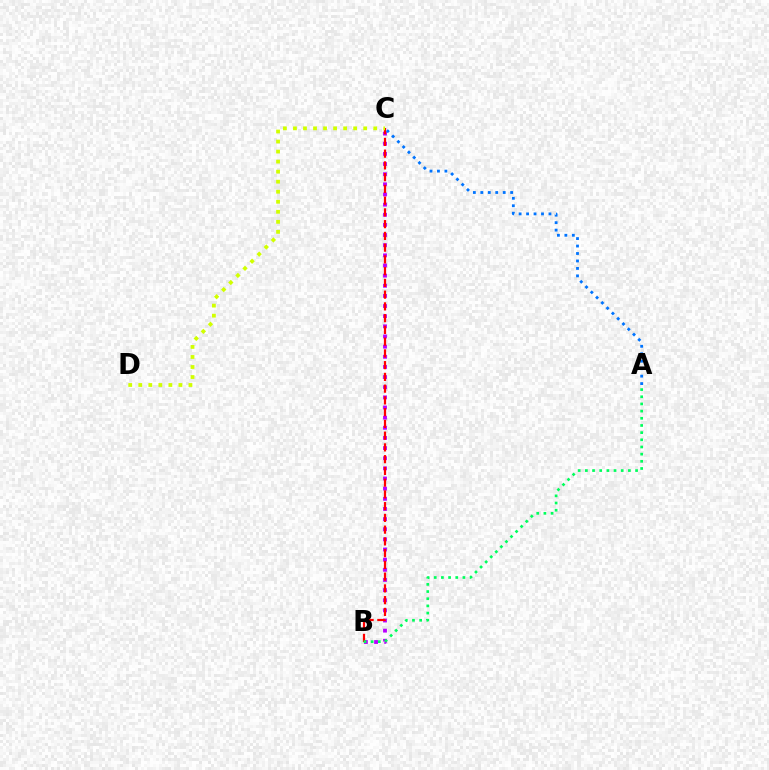{('B', 'C'): [{'color': '#b900ff', 'line_style': 'dotted', 'thickness': 2.76}, {'color': '#ff0000', 'line_style': 'dashed', 'thickness': 1.6}], ('C', 'D'): [{'color': '#d1ff00', 'line_style': 'dotted', 'thickness': 2.73}], ('A', 'B'): [{'color': '#00ff5c', 'line_style': 'dotted', 'thickness': 1.95}], ('A', 'C'): [{'color': '#0074ff', 'line_style': 'dotted', 'thickness': 2.03}]}